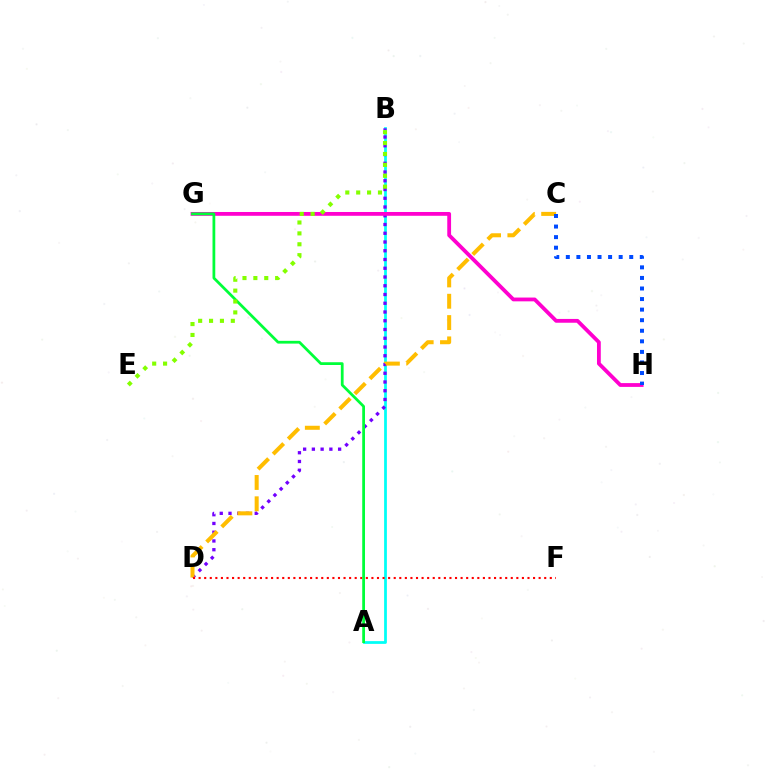{('A', 'B'): [{'color': '#00fff6', 'line_style': 'solid', 'thickness': 1.98}], ('B', 'D'): [{'color': '#7200ff', 'line_style': 'dotted', 'thickness': 2.38}], ('C', 'D'): [{'color': '#ffbd00', 'line_style': 'dashed', 'thickness': 2.9}], ('D', 'F'): [{'color': '#ff0000', 'line_style': 'dotted', 'thickness': 1.51}], ('G', 'H'): [{'color': '#ff00cf', 'line_style': 'solid', 'thickness': 2.74}], ('A', 'G'): [{'color': '#00ff39', 'line_style': 'solid', 'thickness': 1.99}], ('B', 'E'): [{'color': '#84ff00', 'line_style': 'dotted', 'thickness': 2.96}], ('C', 'H'): [{'color': '#004bff', 'line_style': 'dotted', 'thickness': 2.87}]}